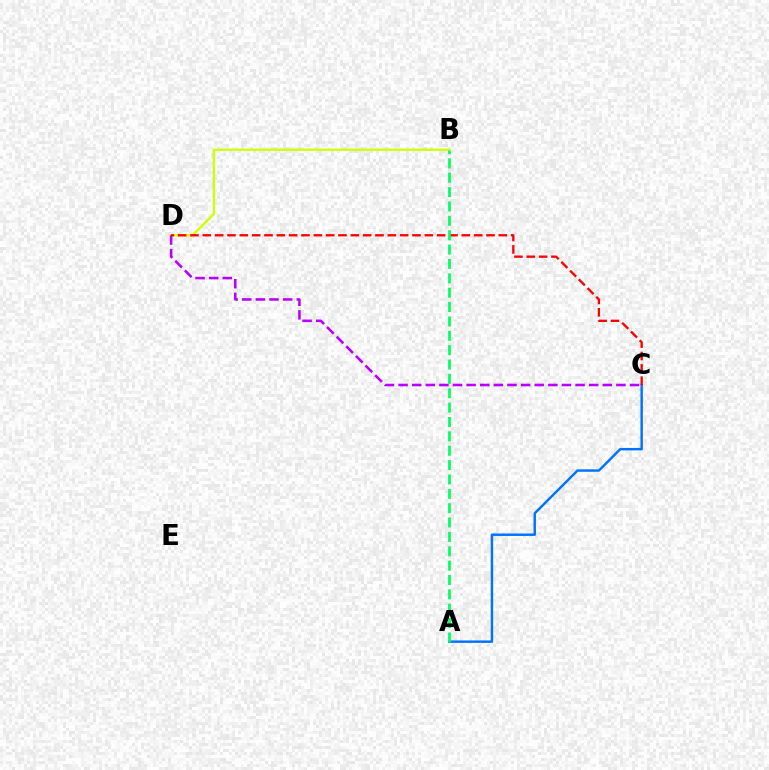{('B', 'D'): [{'color': '#d1ff00', 'line_style': 'solid', 'thickness': 1.69}], ('A', 'C'): [{'color': '#0074ff', 'line_style': 'solid', 'thickness': 1.77}], ('C', 'D'): [{'color': '#b900ff', 'line_style': 'dashed', 'thickness': 1.85}, {'color': '#ff0000', 'line_style': 'dashed', 'thickness': 1.68}], ('A', 'B'): [{'color': '#00ff5c', 'line_style': 'dashed', 'thickness': 1.95}]}